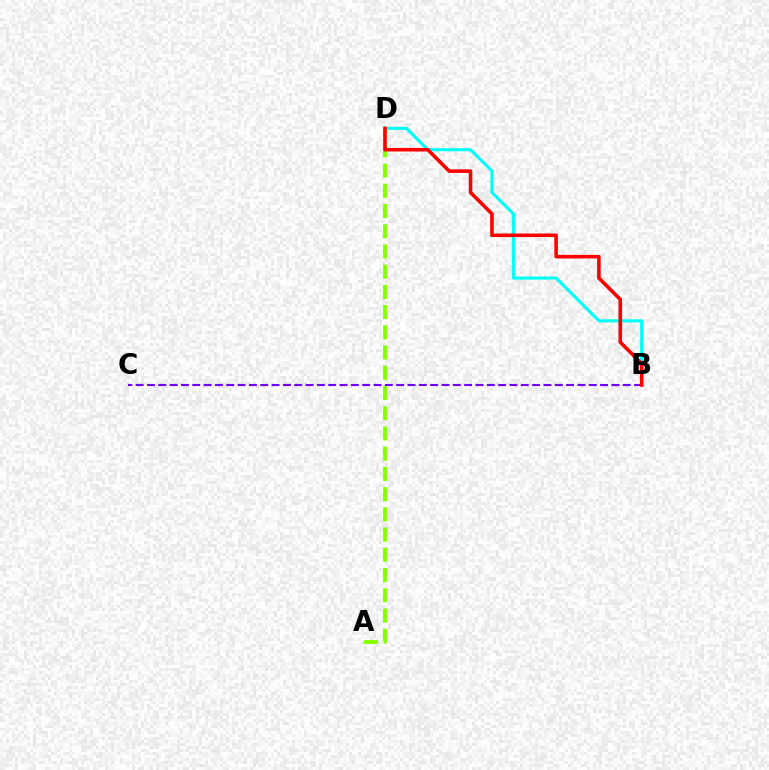{('A', 'D'): [{'color': '#84ff00', 'line_style': 'dashed', 'thickness': 2.75}], ('B', 'D'): [{'color': '#00fff6', 'line_style': 'solid', 'thickness': 2.24}, {'color': '#ff0000', 'line_style': 'solid', 'thickness': 2.57}], ('B', 'C'): [{'color': '#7200ff', 'line_style': 'dashed', 'thickness': 1.54}]}